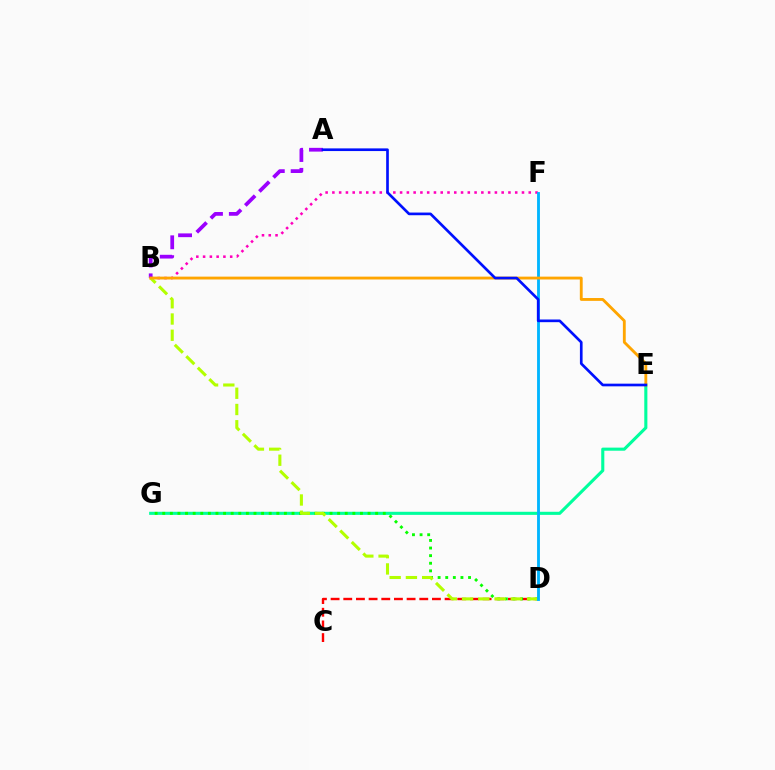{('B', 'F'): [{'color': '#ff00bd', 'line_style': 'dotted', 'thickness': 1.84}], ('A', 'B'): [{'color': '#9b00ff', 'line_style': 'dashed', 'thickness': 2.7}], ('E', 'G'): [{'color': '#00ff9d', 'line_style': 'solid', 'thickness': 2.23}], ('C', 'D'): [{'color': '#ff0000', 'line_style': 'dashed', 'thickness': 1.72}], ('D', 'G'): [{'color': '#08ff00', 'line_style': 'dotted', 'thickness': 2.07}], ('B', 'D'): [{'color': '#b3ff00', 'line_style': 'dashed', 'thickness': 2.21}], ('D', 'F'): [{'color': '#00b5ff', 'line_style': 'solid', 'thickness': 2.05}], ('B', 'E'): [{'color': '#ffa500', 'line_style': 'solid', 'thickness': 2.05}], ('A', 'E'): [{'color': '#0010ff', 'line_style': 'solid', 'thickness': 1.93}]}